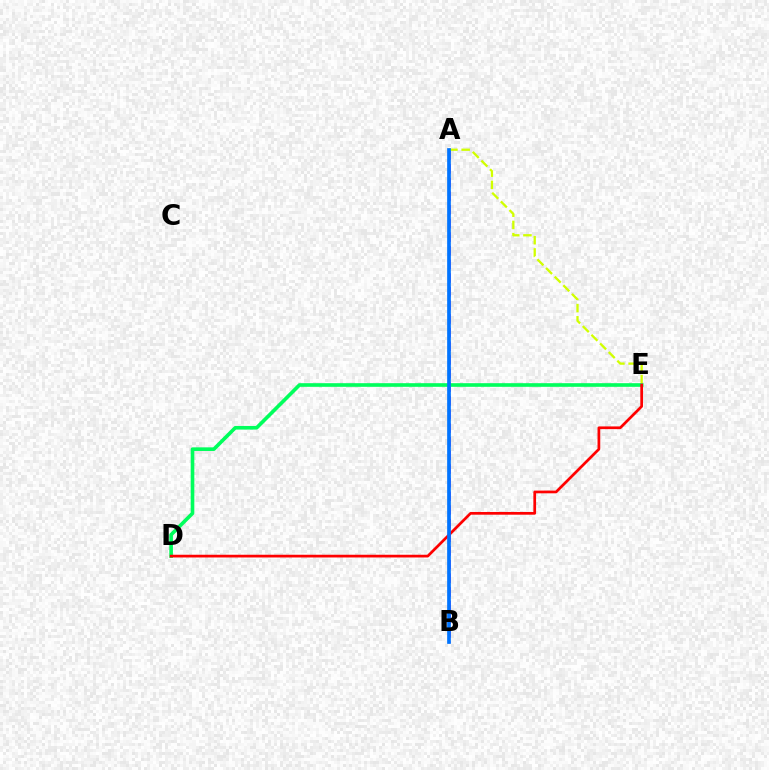{('A', 'B'): [{'color': '#b900ff', 'line_style': 'dashed', 'thickness': 1.85}, {'color': '#0074ff', 'line_style': 'solid', 'thickness': 2.66}], ('A', 'E'): [{'color': '#d1ff00', 'line_style': 'dashed', 'thickness': 1.66}], ('D', 'E'): [{'color': '#00ff5c', 'line_style': 'solid', 'thickness': 2.62}, {'color': '#ff0000', 'line_style': 'solid', 'thickness': 1.96}]}